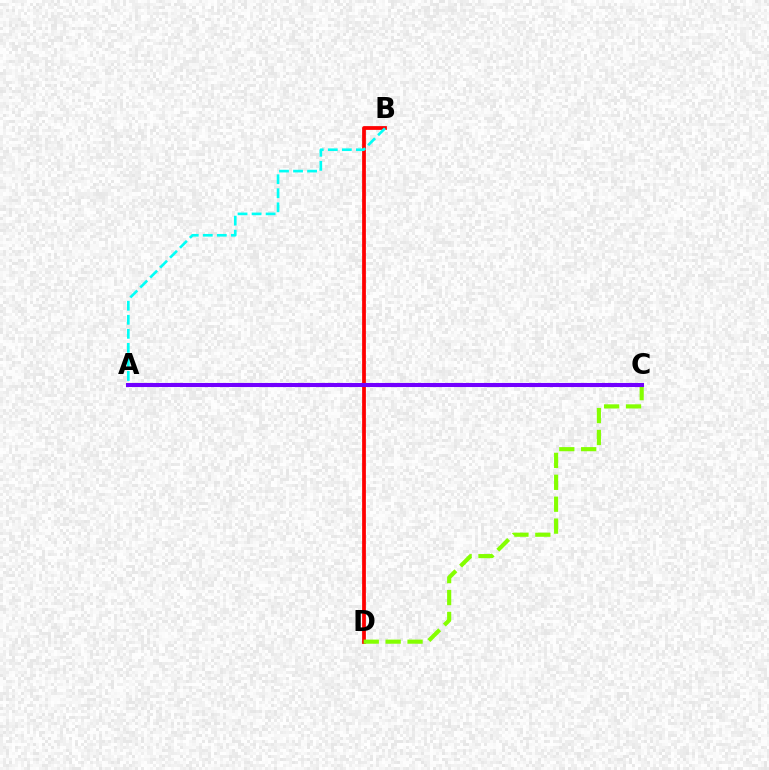{('B', 'D'): [{'color': '#ff0000', 'line_style': 'solid', 'thickness': 2.71}], ('A', 'B'): [{'color': '#00fff6', 'line_style': 'dashed', 'thickness': 1.91}], ('C', 'D'): [{'color': '#84ff00', 'line_style': 'dashed', 'thickness': 2.98}], ('A', 'C'): [{'color': '#7200ff', 'line_style': 'solid', 'thickness': 2.92}]}